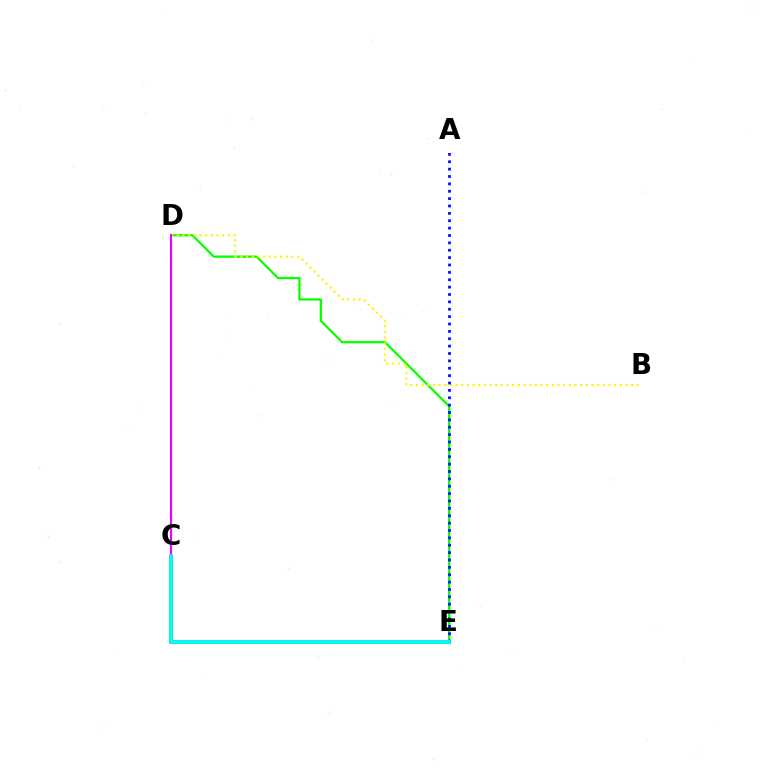{('D', 'E'): [{'color': '#08ff00', 'line_style': 'solid', 'thickness': 1.64}], ('B', 'D'): [{'color': '#fcf500', 'line_style': 'dotted', 'thickness': 1.54}], ('C', 'D'): [{'color': '#ee00ff', 'line_style': 'solid', 'thickness': 1.54}], ('C', 'E'): [{'color': '#ff0000', 'line_style': 'solid', 'thickness': 2.8}, {'color': '#00fff6', 'line_style': 'solid', 'thickness': 2.74}], ('A', 'E'): [{'color': '#0010ff', 'line_style': 'dotted', 'thickness': 2.0}]}